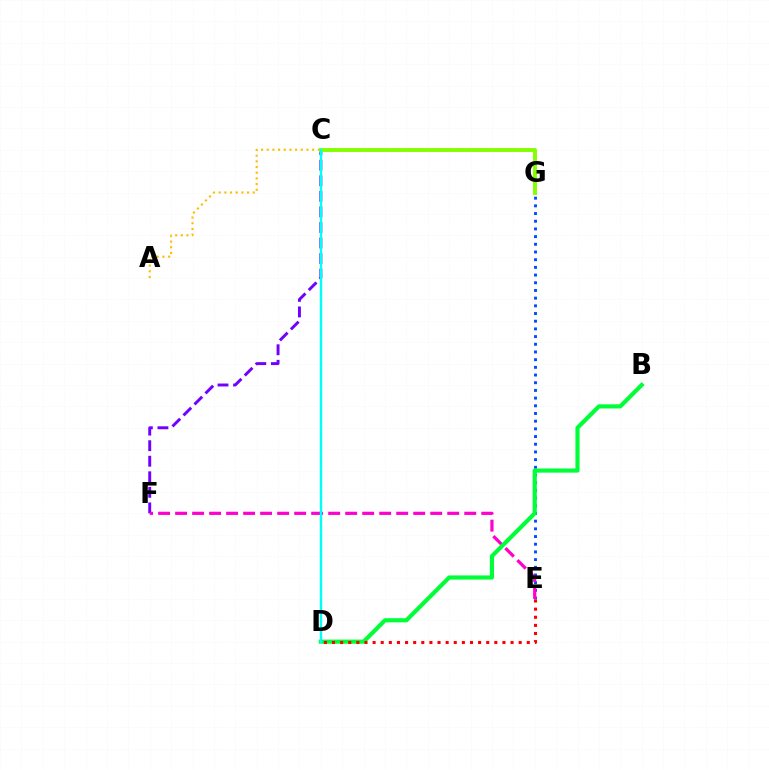{('E', 'G'): [{'color': '#004bff', 'line_style': 'dotted', 'thickness': 2.09}], ('A', 'C'): [{'color': '#ffbd00', 'line_style': 'dotted', 'thickness': 1.54}], ('C', 'F'): [{'color': '#7200ff', 'line_style': 'dashed', 'thickness': 2.11}], ('E', 'F'): [{'color': '#ff00cf', 'line_style': 'dashed', 'thickness': 2.31}], ('B', 'D'): [{'color': '#00ff39', 'line_style': 'solid', 'thickness': 2.99}], ('C', 'G'): [{'color': '#84ff00', 'line_style': 'solid', 'thickness': 2.82}], ('C', 'D'): [{'color': '#00fff6', 'line_style': 'solid', 'thickness': 1.73}], ('D', 'E'): [{'color': '#ff0000', 'line_style': 'dotted', 'thickness': 2.2}]}